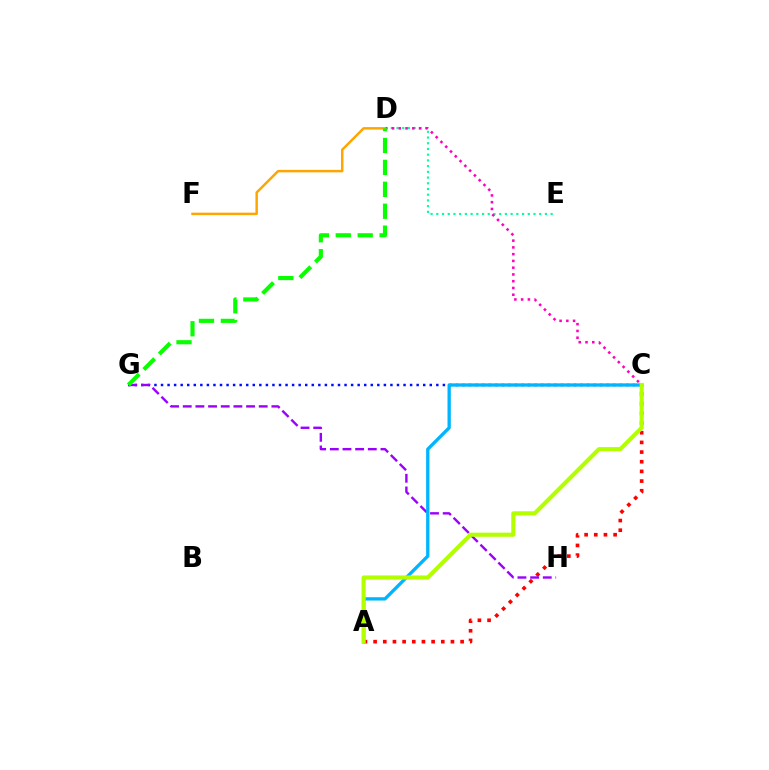{('D', 'E'): [{'color': '#00ff9d', 'line_style': 'dotted', 'thickness': 1.55}], ('A', 'C'): [{'color': '#ff0000', 'line_style': 'dotted', 'thickness': 2.63}, {'color': '#00b5ff', 'line_style': 'solid', 'thickness': 2.38}, {'color': '#b3ff00', 'line_style': 'solid', 'thickness': 2.97}], ('C', 'D'): [{'color': '#ff00bd', 'line_style': 'dotted', 'thickness': 1.84}], ('C', 'G'): [{'color': '#0010ff', 'line_style': 'dotted', 'thickness': 1.78}], ('G', 'H'): [{'color': '#9b00ff', 'line_style': 'dashed', 'thickness': 1.72}], ('D', 'F'): [{'color': '#ffa500', 'line_style': 'solid', 'thickness': 1.78}], ('D', 'G'): [{'color': '#08ff00', 'line_style': 'dashed', 'thickness': 2.98}]}